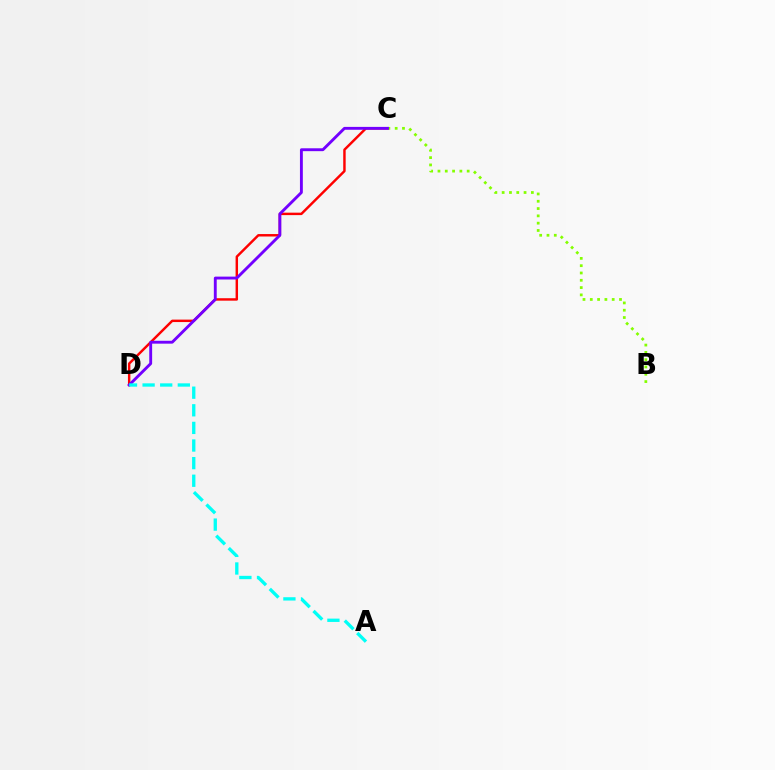{('C', 'D'): [{'color': '#ff0000', 'line_style': 'solid', 'thickness': 1.76}, {'color': '#7200ff', 'line_style': 'solid', 'thickness': 2.07}], ('B', 'C'): [{'color': '#84ff00', 'line_style': 'dotted', 'thickness': 1.98}], ('A', 'D'): [{'color': '#00fff6', 'line_style': 'dashed', 'thickness': 2.39}]}